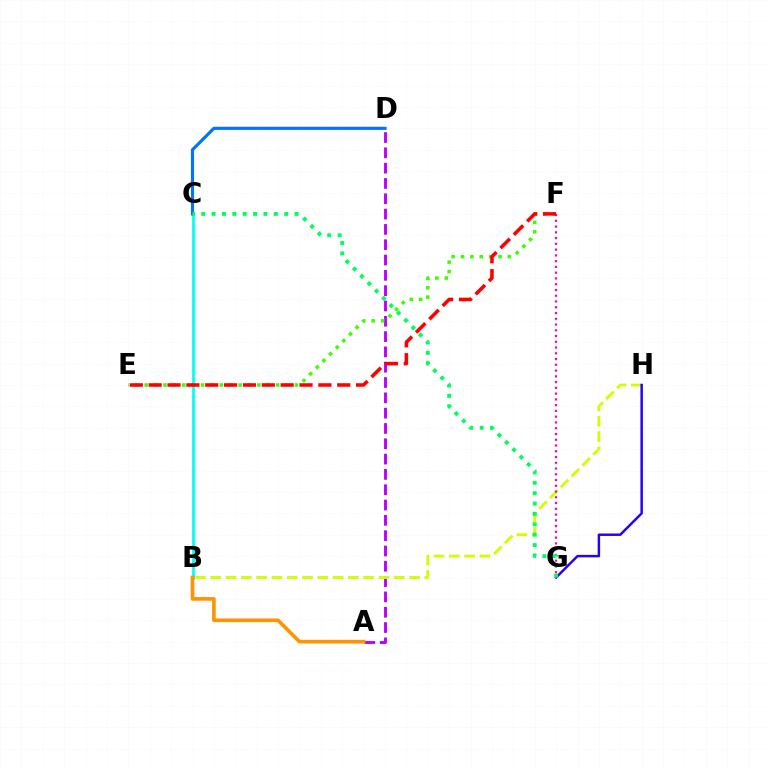{('B', 'C'): [{'color': '#00fff6', 'line_style': 'solid', 'thickness': 1.99}], ('A', 'D'): [{'color': '#b900ff', 'line_style': 'dashed', 'thickness': 2.08}], ('B', 'H'): [{'color': '#d1ff00', 'line_style': 'dashed', 'thickness': 2.08}], ('G', 'H'): [{'color': '#2500ff', 'line_style': 'solid', 'thickness': 1.78}], ('C', 'D'): [{'color': '#0074ff', 'line_style': 'solid', 'thickness': 2.27}], ('E', 'F'): [{'color': '#3dff00', 'line_style': 'dotted', 'thickness': 2.55}, {'color': '#ff0000', 'line_style': 'dashed', 'thickness': 2.56}], ('F', 'G'): [{'color': '#ff00ac', 'line_style': 'dotted', 'thickness': 1.56}], ('C', 'G'): [{'color': '#00ff5c', 'line_style': 'dotted', 'thickness': 2.82}], ('A', 'B'): [{'color': '#ff9400', 'line_style': 'solid', 'thickness': 2.62}]}